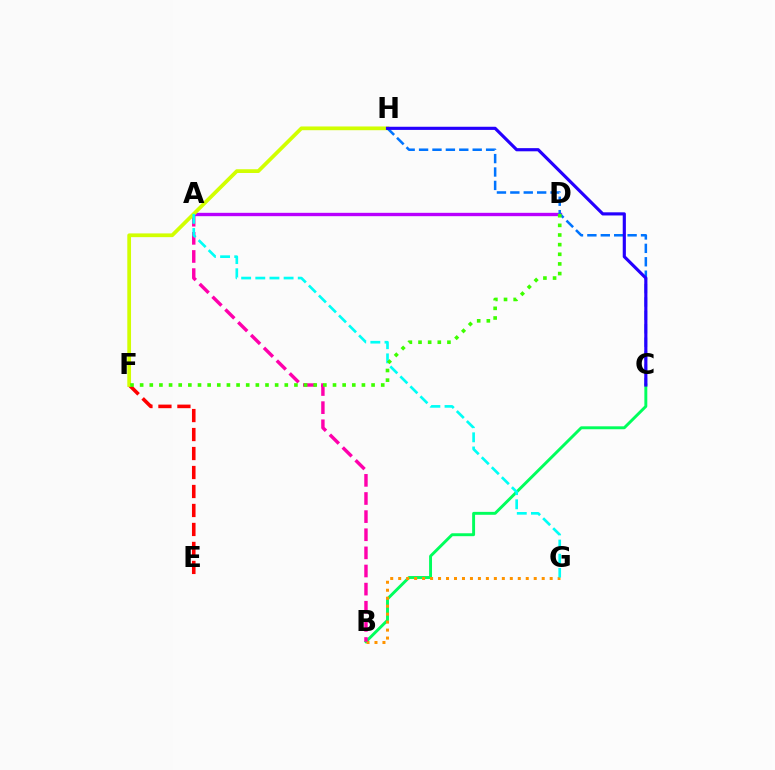{('E', 'F'): [{'color': '#ff0000', 'line_style': 'dashed', 'thickness': 2.58}], ('B', 'C'): [{'color': '#00ff5c', 'line_style': 'solid', 'thickness': 2.1}], ('B', 'G'): [{'color': '#ff9400', 'line_style': 'dotted', 'thickness': 2.17}], ('A', 'B'): [{'color': '#ff00ac', 'line_style': 'dashed', 'thickness': 2.46}], ('A', 'D'): [{'color': '#b900ff', 'line_style': 'solid', 'thickness': 2.41}], ('F', 'H'): [{'color': '#d1ff00', 'line_style': 'solid', 'thickness': 2.69}], ('A', 'G'): [{'color': '#00fff6', 'line_style': 'dashed', 'thickness': 1.92}], ('C', 'H'): [{'color': '#0074ff', 'line_style': 'dashed', 'thickness': 1.82}, {'color': '#2500ff', 'line_style': 'solid', 'thickness': 2.27}], ('D', 'F'): [{'color': '#3dff00', 'line_style': 'dotted', 'thickness': 2.62}]}